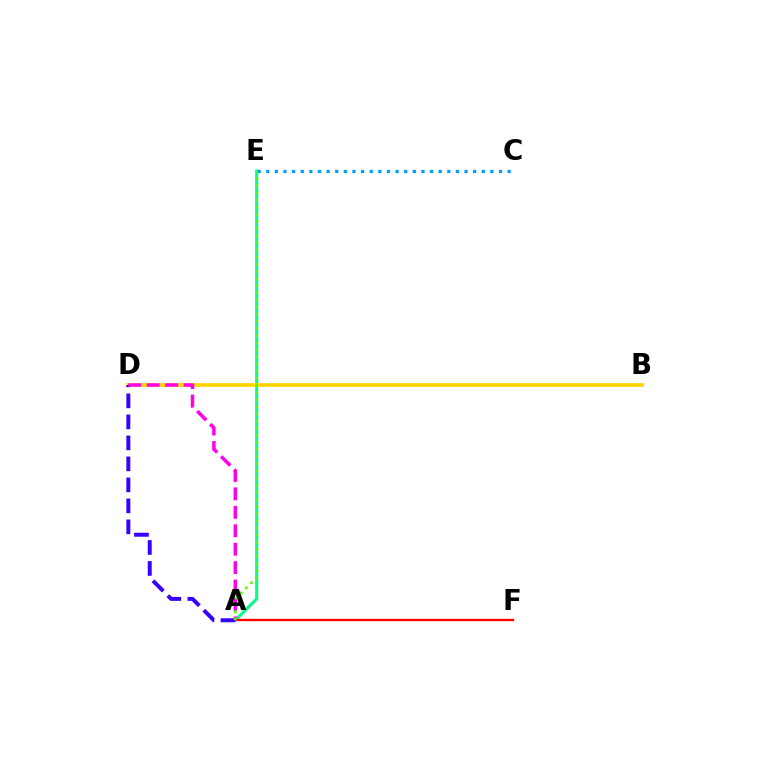{('A', 'E'): [{'color': '#00ff86', 'line_style': 'solid', 'thickness': 2.18}, {'color': '#4fff00', 'line_style': 'dotted', 'thickness': 1.94}], ('A', 'F'): [{'color': '#ff0000', 'line_style': 'solid', 'thickness': 1.69}], ('B', 'D'): [{'color': '#ffd500', 'line_style': 'solid', 'thickness': 2.63}], ('A', 'D'): [{'color': '#3700ff', 'line_style': 'dashed', 'thickness': 2.85}, {'color': '#ff00ed', 'line_style': 'dashed', 'thickness': 2.5}], ('C', 'E'): [{'color': '#009eff', 'line_style': 'dotted', 'thickness': 2.34}]}